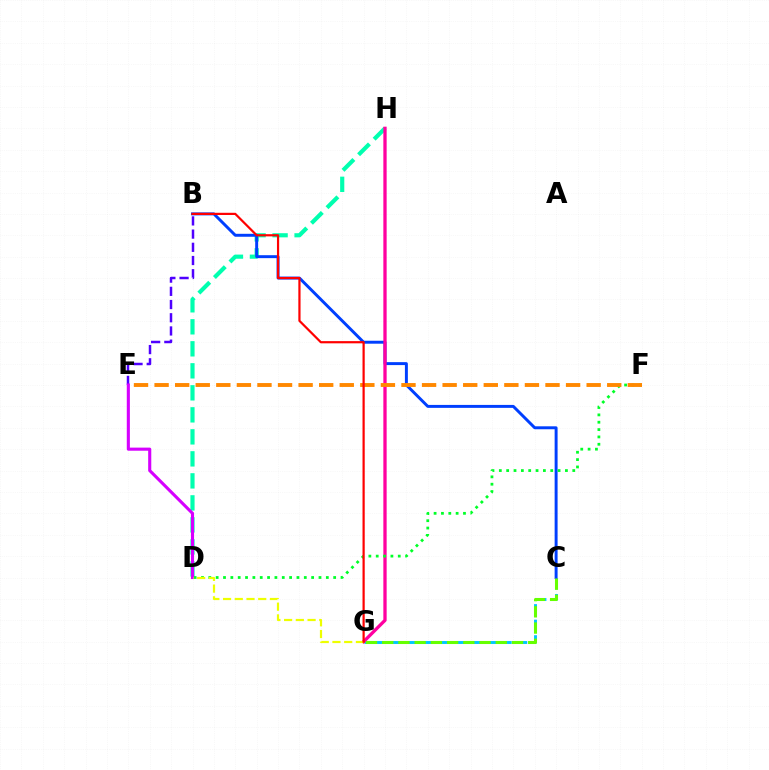{('C', 'G'): [{'color': '#00c7ff', 'line_style': 'dashed', 'thickness': 2.11}, {'color': '#66ff00', 'line_style': 'dashed', 'thickness': 2.2}], ('B', 'E'): [{'color': '#4f00ff', 'line_style': 'dashed', 'thickness': 1.79}], ('D', 'H'): [{'color': '#00ffaf', 'line_style': 'dashed', 'thickness': 2.99}], ('B', 'C'): [{'color': '#003fff', 'line_style': 'solid', 'thickness': 2.12}], ('G', 'H'): [{'color': '#ff00a0', 'line_style': 'solid', 'thickness': 2.37}], ('D', 'F'): [{'color': '#00ff27', 'line_style': 'dotted', 'thickness': 2.0}], ('D', 'E'): [{'color': '#d600ff', 'line_style': 'solid', 'thickness': 2.23}], ('D', 'G'): [{'color': '#eeff00', 'line_style': 'dashed', 'thickness': 1.59}], ('E', 'F'): [{'color': '#ff8800', 'line_style': 'dashed', 'thickness': 2.8}], ('B', 'G'): [{'color': '#ff0000', 'line_style': 'solid', 'thickness': 1.59}]}